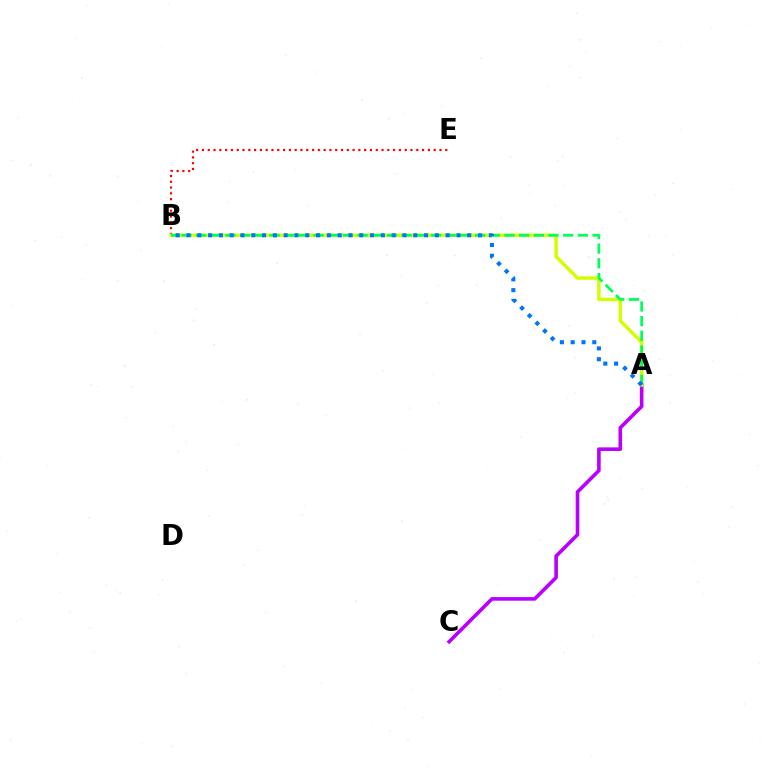{('B', 'E'): [{'color': '#ff0000', 'line_style': 'dotted', 'thickness': 1.57}], ('A', 'C'): [{'color': '#b900ff', 'line_style': 'solid', 'thickness': 2.6}], ('A', 'B'): [{'color': '#d1ff00', 'line_style': 'solid', 'thickness': 2.48}, {'color': '#00ff5c', 'line_style': 'dashed', 'thickness': 1.99}, {'color': '#0074ff', 'line_style': 'dotted', 'thickness': 2.93}]}